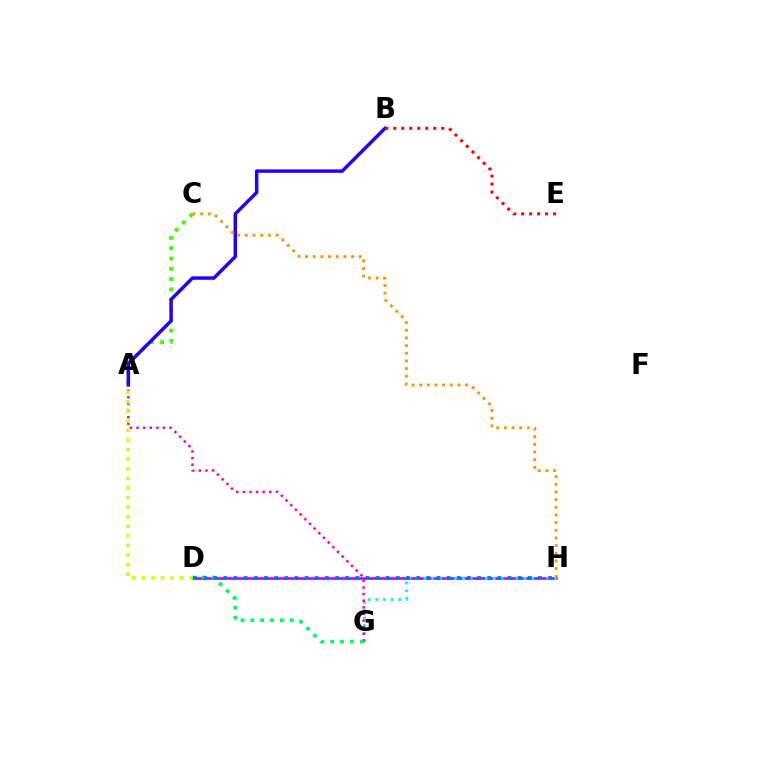{('D', 'H'): [{'color': '#b900ff', 'line_style': 'solid', 'thickness': 1.85}, {'color': '#0074ff', 'line_style': 'dotted', 'thickness': 2.76}], ('A', 'C'): [{'color': '#3dff00', 'line_style': 'dotted', 'thickness': 2.8}], ('A', 'B'): [{'color': '#2500ff', 'line_style': 'solid', 'thickness': 2.5}], ('G', 'H'): [{'color': '#00fff6', 'line_style': 'dotted', 'thickness': 2.09}], ('A', 'G'): [{'color': '#ff00ac', 'line_style': 'dotted', 'thickness': 1.8}], ('C', 'H'): [{'color': '#ff9400', 'line_style': 'dotted', 'thickness': 2.08}], ('A', 'D'): [{'color': '#d1ff00', 'line_style': 'dotted', 'thickness': 2.6}], ('D', 'G'): [{'color': '#00ff5c', 'line_style': 'dotted', 'thickness': 2.68}], ('B', 'E'): [{'color': '#ff0000', 'line_style': 'dotted', 'thickness': 2.17}]}